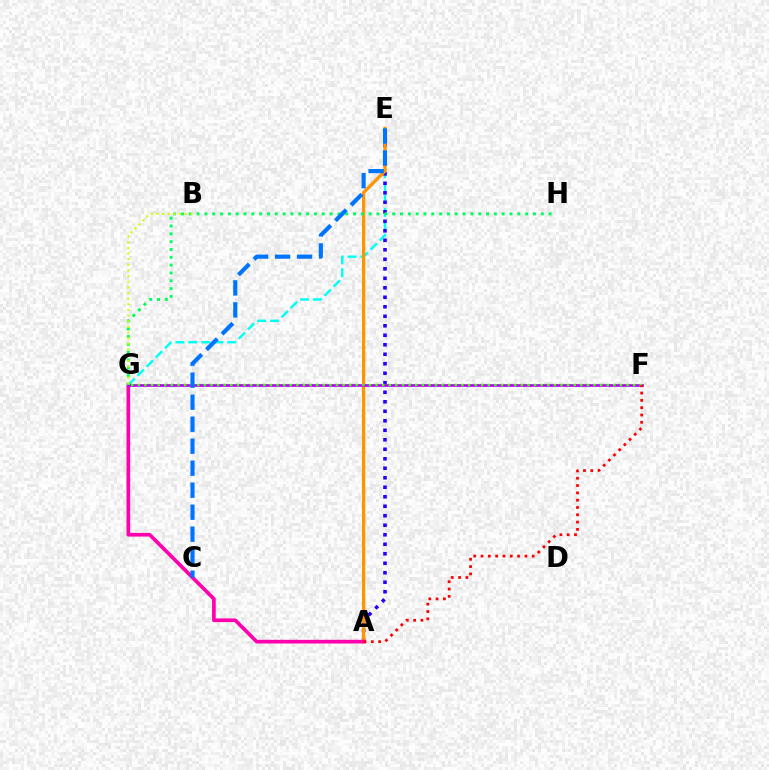{('E', 'G'): [{'color': '#00fff6', 'line_style': 'dashed', 'thickness': 1.76}], ('A', 'E'): [{'color': '#2500ff', 'line_style': 'dotted', 'thickness': 2.58}, {'color': '#ff9400', 'line_style': 'solid', 'thickness': 2.35}], ('A', 'G'): [{'color': '#ff00ac', 'line_style': 'solid', 'thickness': 2.66}], ('F', 'G'): [{'color': '#b900ff', 'line_style': 'solid', 'thickness': 1.94}, {'color': '#3dff00', 'line_style': 'dotted', 'thickness': 1.79}], ('G', 'H'): [{'color': '#00ff5c', 'line_style': 'dotted', 'thickness': 2.13}], ('C', 'E'): [{'color': '#0074ff', 'line_style': 'dashed', 'thickness': 2.99}], ('A', 'F'): [{'color': '#ff0000', 'line_style': 'dotted', 'thickness': 1.99}], ('B', 'G'): [{'color': '#d1ff00', 'line_style': 'dotted', 'thickness': 1.53}]}